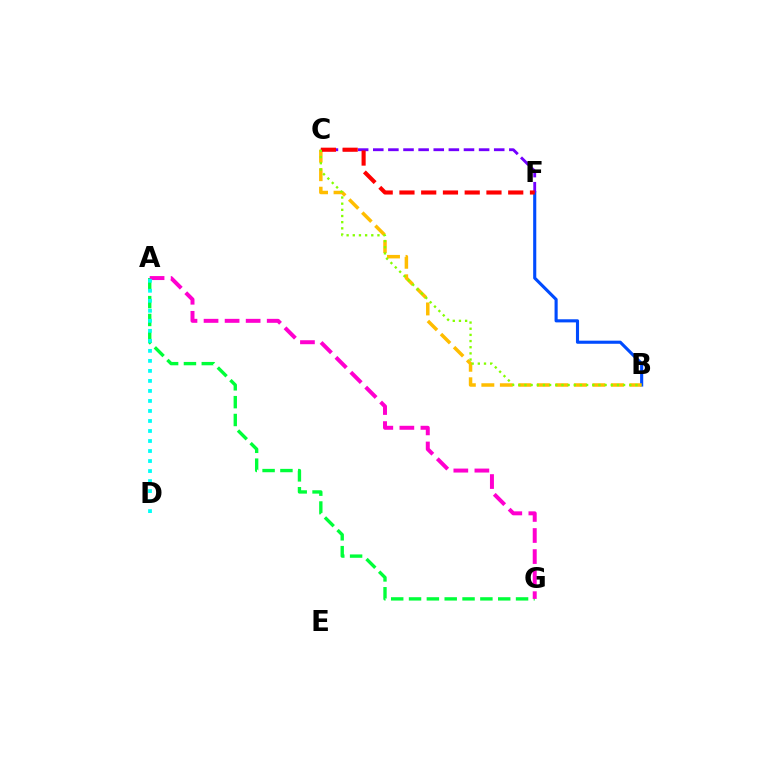{('B', 'F'): [{'color': '#004bff', 'line_style': 'solid', 'thickness': 2.24}], ('B', 'C'): [{'color': '#ffbd00', 'line_style': 'dashed', 'thickness': 2.51}, {'color': '#84ff00', 'line_style': 'dotted', 'thickness': 1.68}], ('A', 'G'): [{'color': '#00ff39', 'line_style': 'dashed', 'thickness': 2.42}, {'color': '#ff00cf', 'line_style': 'dashed', 'thickness': 2.86}], ('C', 'F'): [{'color': '#7200ff', 'line_style': 'dashed', 'thickness': 2.05}, {'color': '#ff0000', 'line_style': 'dashed', 'thickness': 2.96}], ('A', 'D'): [{'color': '#00fff6', 'line_style': 'dotted', 'thickness': 2.72}]}